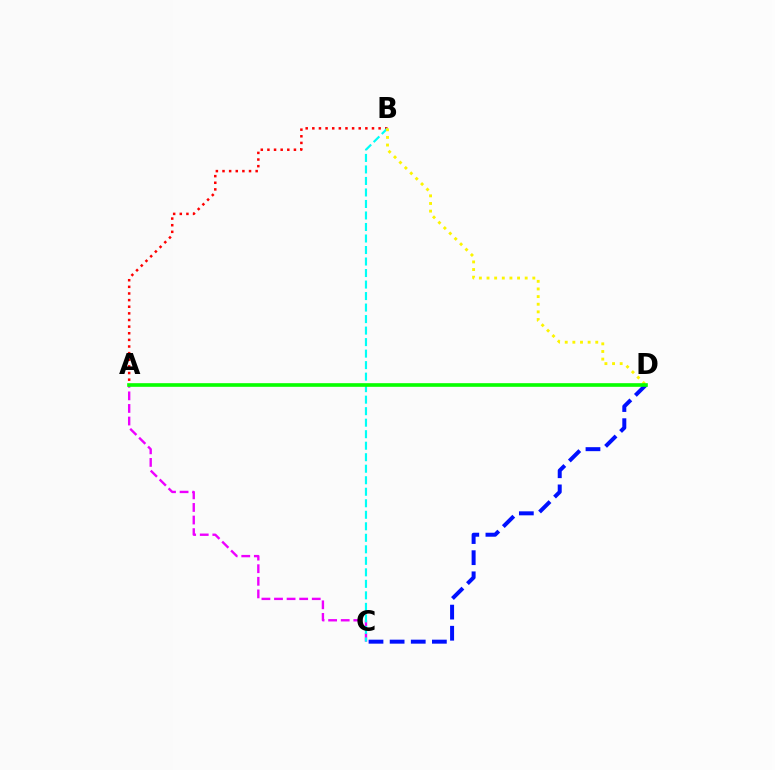{('A', 'B'): [{'color': '#ff0000', 'line_style': 'dotted', 'thickness': 1.8}], ('A', 'C'): [{'color': '#ee00ff', 'line_style': 'dashed', 'thickness': 1.71}], ('B', 'C'): [{'color': '#00fff6', 'line_style': 'dashed', 'thickness': 1.56}], ('B', 'D'): [{'color': '#fcf500', 'line_style': 'dotted', 'thickness': 2.07}], ('C', 'D'): [{'color': '#0010ff', 'line_style': 'dashed', 'thickness': 2.87}], ('A', 'D'): [{'color': '#08ff00', 'line_style': 'solid', 'thickness': 2.62}]}